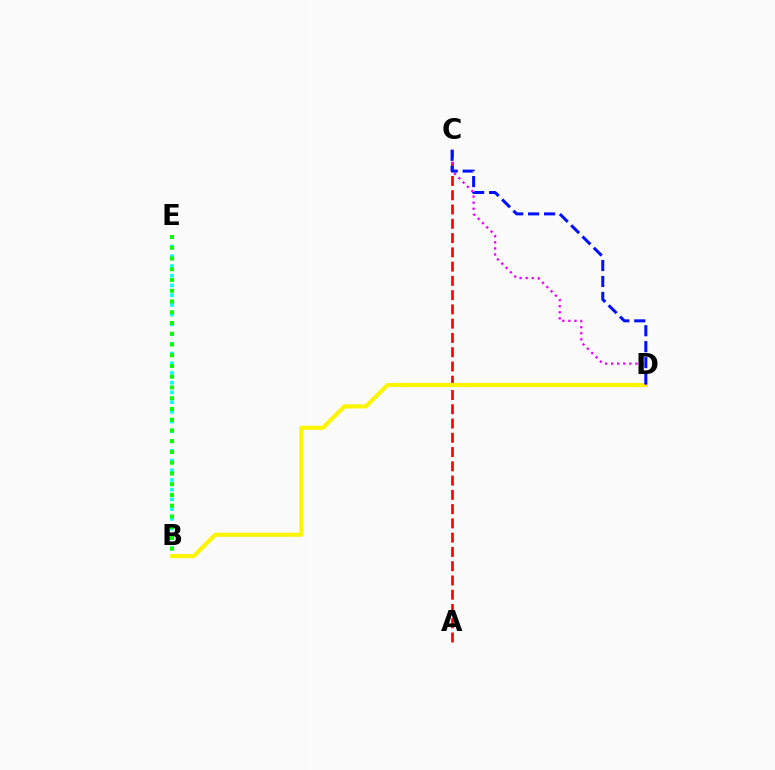{('A', 'C'): [{'color': '#ff0000', 'line_style': 'dashed', 'thickness': 1.94}], ('B', 'D'): [{'color': '#fcf500', 'line_style': 'solid', 'thickness': 2.99}], ('B', 'E'): [{'color': '#00fff6', 'line_style': 'dotted', 'thickness': 2.64}, {'color': '#08ff00', 'line_style': 'dotted', 'thickness': 2.92}], ('C', 'D'): [{'color': '#ee00ff', 'line_style': 'dotted', 'thickness': 1.65}, {'color': '#0010ff', 'line_style': 'dashed', 'thickness': 2.17}]}